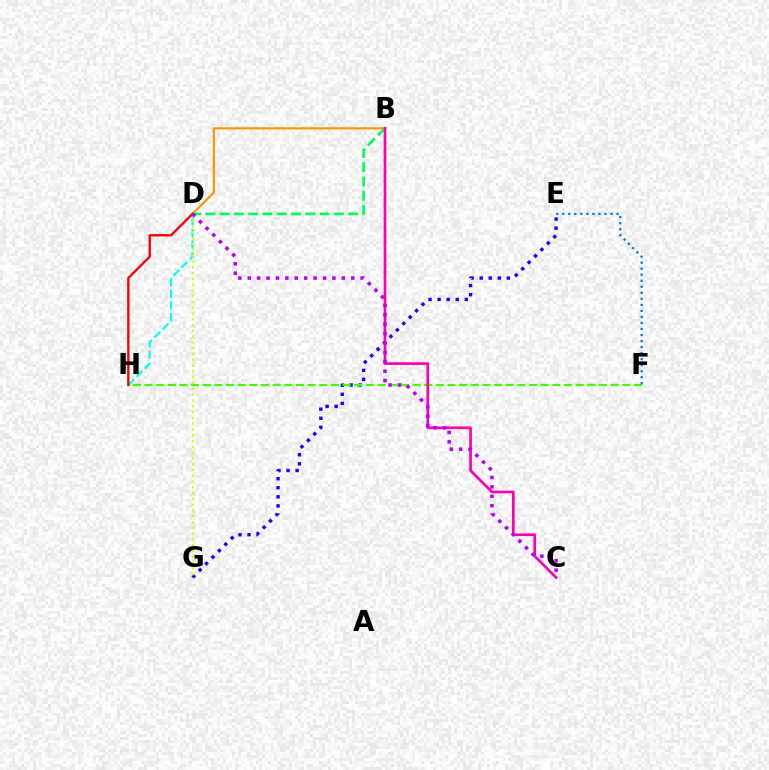{('B', 'D'): [{'color': '#ff9400', 'line_style': 'solid', 'thickness': 1.56}, {'color': '#00ff5c', 'line_style': 'dashed', 'thickness': 1.94}], ('E', 'G'): [{'color': '#2500ff', 'line_style': 'dotted', 'thickness': 2.46}], ('F', 'H'): [{'color': '#3dff00', 'line_style': 'dashed', 'thickness': 1.58}], ('B', 'C'): [{'color': '#ff00ac', 'line_style': 'solid', 'thickness': 1.92}], ('D', 'H'): [{'color': '#00fff6', 'line_style': 'dashed', 'thickness': 1.58}, {'color': '#ff0000', 'line_style': 'solid', 'thickness': 1.7}], ('E', 'F'): [{'color': '#0074ff', 'line_style': 'dotted', 'thickness': 1.64}], ('D', 'G'): [{'color': '#d1ff00', 'line_style': 'dotted', 'thickness': 1.57}], ('C', 'D'): [{'color': '#b900ff', 'line_style': 'dotted', 'thickness': 2.56}]}